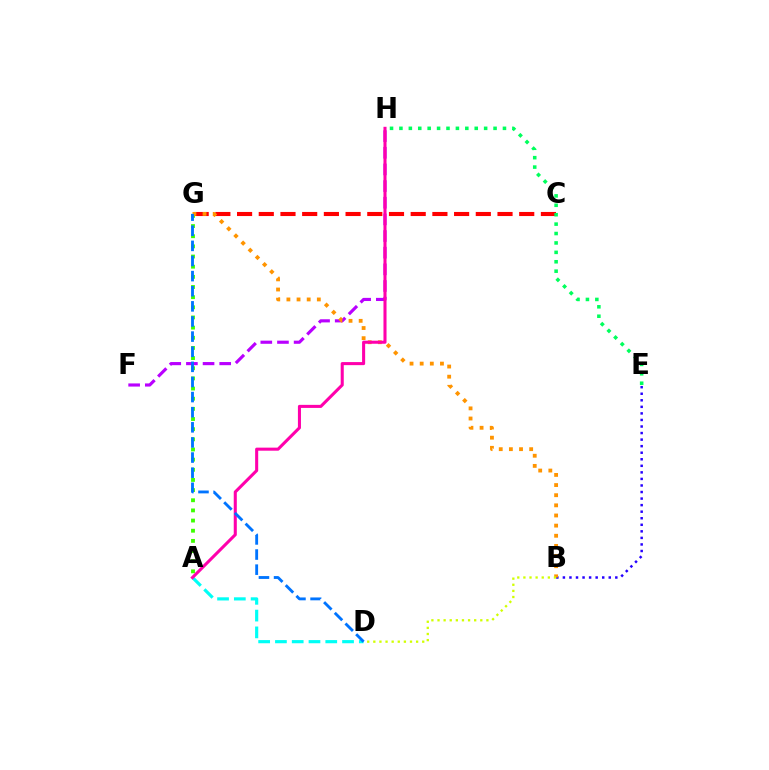{('C', 'G'): [{'color': '#ff0000', 'line_style': 'dashed', 'thickness': 2.95}], ('E', 'H'): [{'color': '#00ff5c', 'line_style': 'dotted', 'thickness': 2.56}], ('F', 'H'): [{'color': '#b900ff', 'line_style': 'dashed', 'thickness': 2.26}], ('B', 'E'): [{'color': '#2500ff', 'line_style': 'dotted', 'thickness': 1.78}], ('A', 'G'): [{'color': '#3dff00', 'line_style': 'dotted', 'thickness': 2.76}], ('B', 'G'): [{'color': '#ff9400', 'line_style': 'dotted', 'thickness': 2.75}], ('A', 'D'): [{'color': '#00fff6', 'line_style': 'dashed', 'thickness': 2.28}], ('A', 'H'): [{'color': '#ff00ac', 'line_style': 'solid', 'thickness': 2.2}], ('D', 'G'): [{'color': '#0074ff', 'line_style': 'dashed', 'thickness': 2.05}], ('B', 'D'): [{'color': '#d1ff00', 'line_style': 'dotted', 'thickness': 1.66}]}